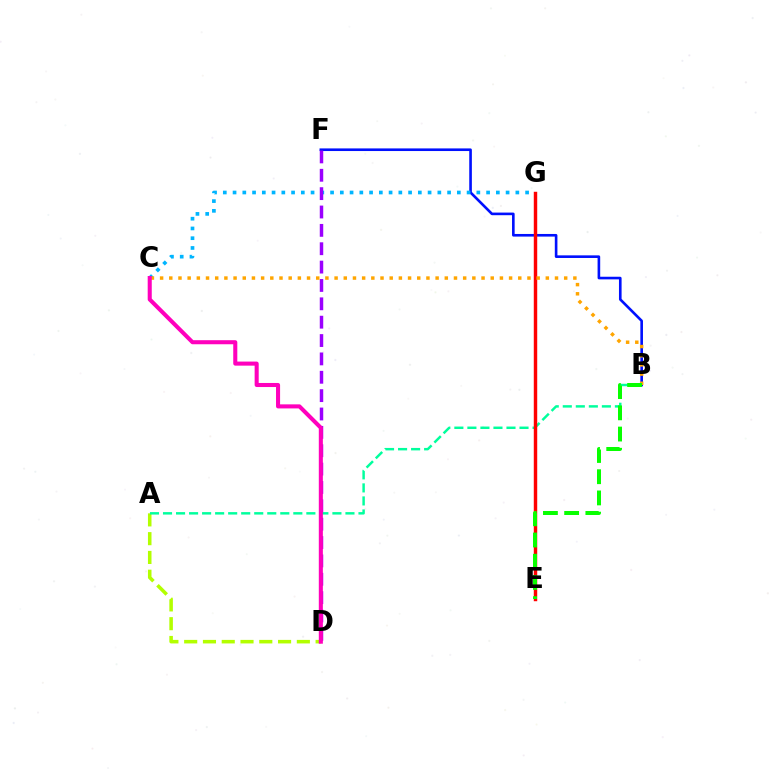{('B', 'F'): [{'color': '#0010ff', 'line_style': 'solid', 'thickness': 1.89}], ('C', 'G'): [{'color': '#00b5ff', 'line_style': 'dotted', 'thickness': 2.65}], ('A', 'D'): [{'color': '#b3ff00', 'line_style': 'dashed', 'thickness': 2.55}], ('A', 'B'): [{'color': '#00ff9d', 'line_style': 'dashed', 'thickness': 1.77}], ('E', 'G'): [{'color': '#ff0000', 'line_style': 'solid', 'thickness': 2.48}], ('D', 'F'): [{'color': '#9b00ff', 'line_style': 'dashed', 'thickness': 2.49}], ('B', 'C'): [{'color': '#ffa500', 'line_style': 'dotted', 'thickness': 2.5}], ('C', 'D'): [{'color': '#ff00bd', 'line_style': 'solid', 'thickness': 2.93}], ('B', 'E'): [{'color': '#08ff00', 'line_style': 'dashed', 'thickness': 2.88}]}